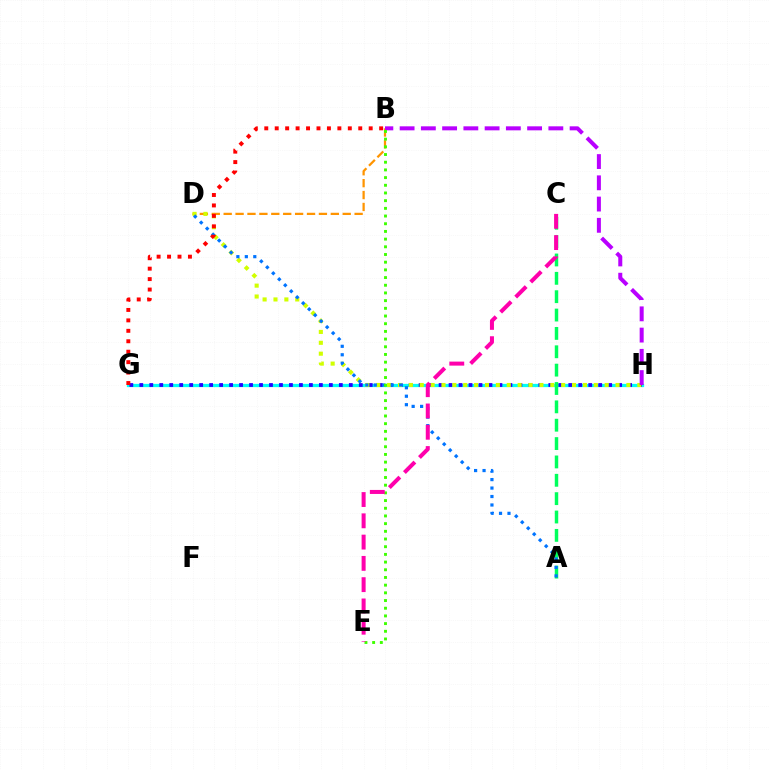{('G', 'H'): [{'color': '#00fff6', 'line_style': 'solid', 'thickness': 2.34}, {'color': '#2500ff', 'line_style': 'dotted', 'thickness': 2.71}], ('B', 'D'): [{'color': '#ff9400', 'line_style': 'dashed', 'thickness': 1.62}], ('D', 'H'): [{'color': '#d1ff00', 'line_style': 'dotted', 'thickness': 2.96}], ('B', 'H'): [{'color': '#b900ff', 'line_style': 'dashed', 'thickness': 2.89}], ('A', 'C'): [{'color': '#00ff5c', 'line_style': 'dashed', 'thickness': 2.49}], ('A', 'D'): [{'color': '#0074ff', 'line_style': 'dotted', 'thickness': 2.3}], ('B', 'G'): [{'color': '#ff0000', 'line_style': 'dotted', 'thickness': 2.84}], ('B', 'E'): [{'color': '#3dff00', 'line_style': 'dotted', 'thickness': 2.09}], ('C', 'E'): [{'color': '#ff00ac', 'line_style': 'dashed', 'thickness': 2.89}]}